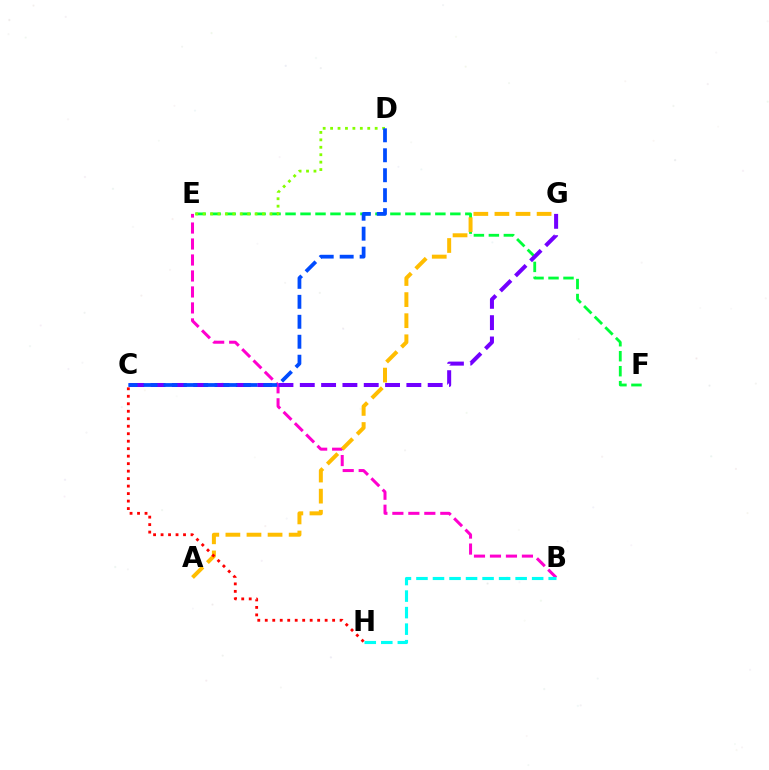{('E', 'F'): [{'color': '#00ff39', 'line_style': 'dashed', 'thickness': 2.04}], ('B', 'E'): [{'color': '#ff00cf', 'line_style': 'dashed', 'thickness': 2.17}], ('C', 'G'): [{'color': '#7200ff', 'line_style': 'dashed', 'thickness': 2.9}], ('A', 'G'): [{'color': '#ffbd00', 'line_style': 'dashed', 'thickness': 2.86}], ('C', 'H'): [{'color': '#ff0000', 'line_style': 'dotted', 'thickness': 2.03}], ('B', 'H'): [{'color': '#00fff6', 'line_style': 'dashed', 'thickness': 2.25}], ('D', 'E'): [{'color': '#84ff00', 'line_style': 'dotted', 'thickness': 2.02}], ('C', 'D'): [{'color': '#004bff', 'line_style': 'dashed', 'thickness': 2.71}]}